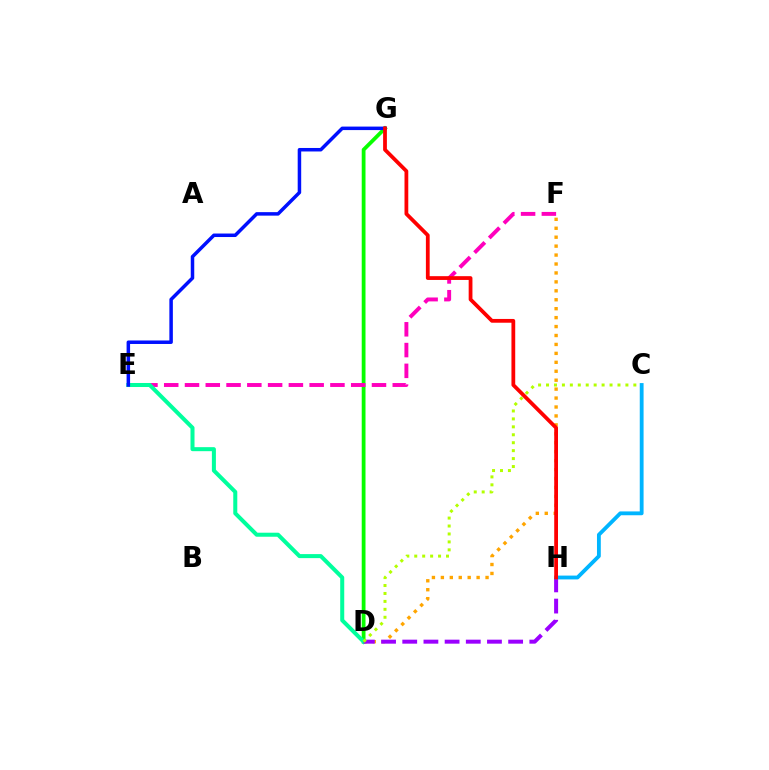{('D', 'G'): [{'color': '#08ff00', 'line_style': 'solid', 'thickness': 2.73}], ('E', 'F'): [{'color': '#ff00bd', 'line_style': 'dashed', 'thickness': 2.82}], ('D', 'F'): [{'color': '#ffa500', 'line_style': 'dotted', 'thickness': 2.43}], ('D', 'E'): [{'color': '#00ff9d', 'line_style': 'solid', 'thickness': 2.9}], ('E', 'G'): [{'color': '#0010ff', 'line_style': 'solid', 'thickness': 2.52}], ('D', 'H'): [{'color': '#9b00ff', 'line_style': 'dashed', 'thickness': 2.88}], ('C', 'D'): [{'color': '#b3ff00', 'line_style': 'dotted', 'thickness': 2.16}], ('C', 'H'): [{'color': '#00b5ff', 'line_style': 'solid', 'thickness': 2.75}], ('G', 'H'): [{'color': '#ff0000', 'line_style': 'solid', 'thickness': 2.72}]}